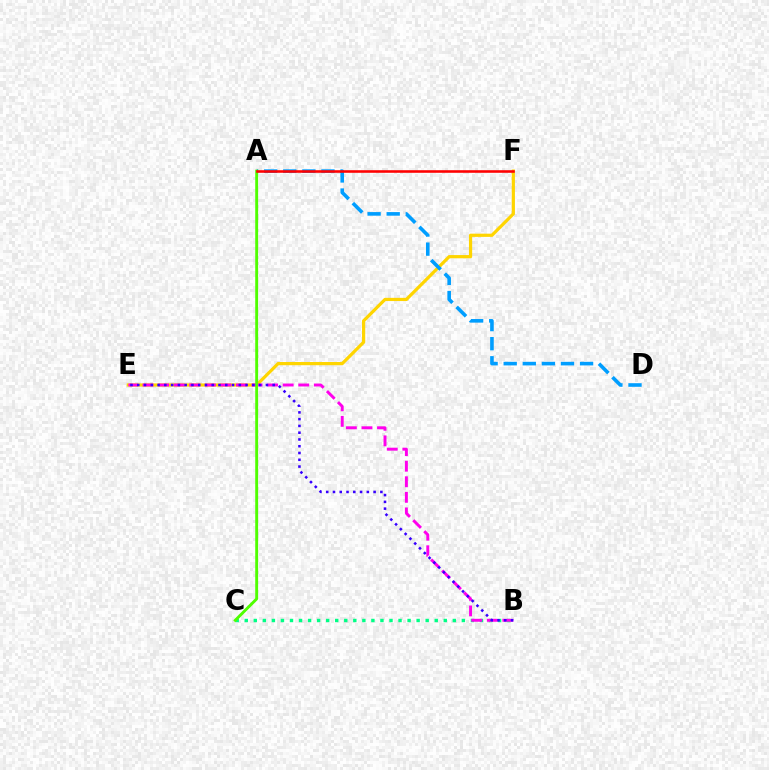{('E', 'F'): [{'color': '#ffd500', 'line_style': 'solid', 'thickness': 2.31}], ('B', 'C'): [{'color': '#00ff86', 'line_style': 'dotted', 'thickness': 2.46}], ('A', 'D'): [{'color': '#009eff', 'line_style': 'dashed', 'thickness': 2.59}], ('B', 'E'): [{'color': '#ff00ed', 'line_style': 'dashed', 'thickness': 2.12}, {'color': '#3700ff', 'line_style': 'dotted', 'thickness': 1.84}], ('A', 'C'): [{'color': '#4fff00', 'line_style': 'solid', 'thickness': 2.08}], ('A', 'F'): [{'color': '#ff0000', 'line_style': 'solid', 'thickness': 1.86}]}